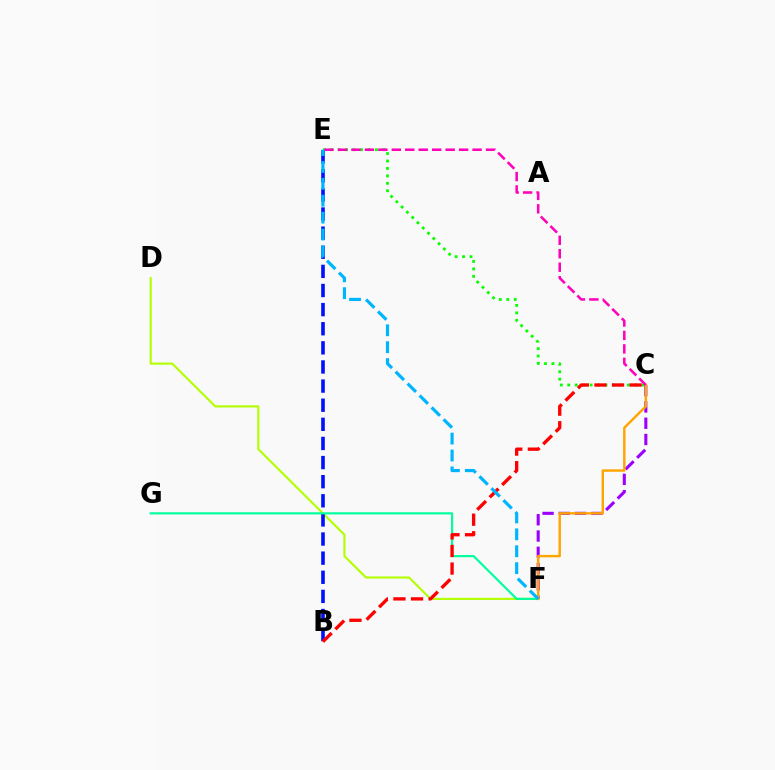{('C', 'E'): [{'color': '#08ff00', 'line_style': 'dotted', 'thickness': 2.02}, {'color': '#ff00bd', 'line_style': 'dashed', 'thickness': 1.83}], ('C', 'F'): [{'color': '#9b00ff', 'line_style': 'dashed', 'thickness': 2.21}, {'color': '#ffa500', 'line_style': 'solid', 'thickness': 1.74}], ('D', 'F'): [{'color': '#b3ff00', 'line_style': 'solid', 'thickness': 1.53}], ('B', 'E'): [{'color': '#0010ff', 'line_style': 'dashed', 'thickness': 2.6}], ('F', 'G'): [{'color': '#00ff9d', 'line_style': 'solid', 'thickness': 1.55}], ('B', 'C'): [{'color': '#ff0000', 'line_style': 'dashed', 'thickness': 2.39}], ('E', 'F'): [{'color': '#00b5ff', 'line_style': 'dashed', 'thickness': 2.3}]}